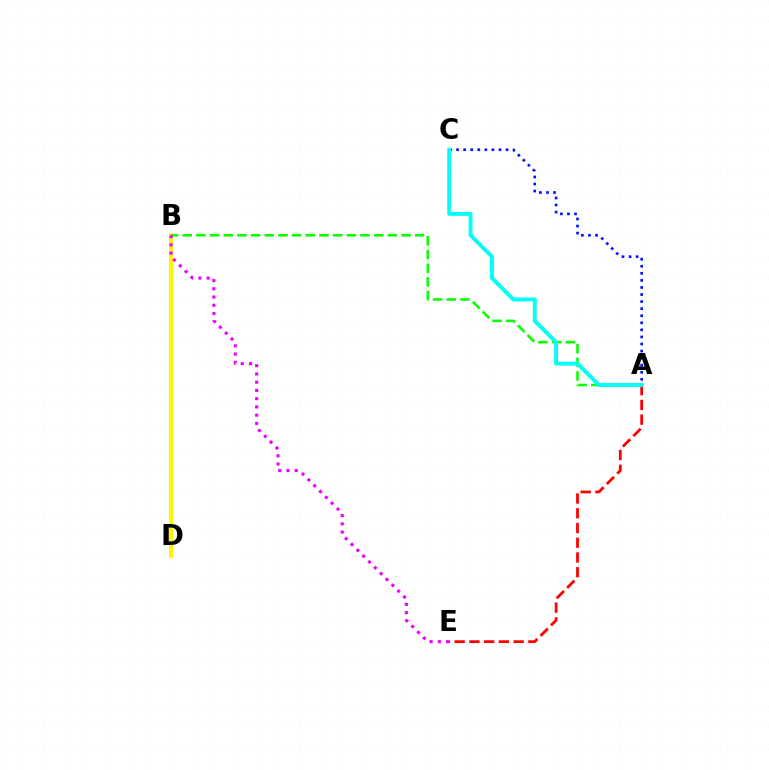{('B', 'D'): [{'color': '#fcf500', 'line_style': 'solid', 'thickness': 2.83}], ('A', 'B'): [{'color': '#08ff00', 'line_style': 'dashed', 'thickness': 1.86}], ('B', 'E'): [{'color': '#ee00ff', 'line_style': 'dotted', 'thickness': 2.24}], ('A', 'C'): [{'color': '#0010ff', 'line_style': 'dotted', 'thickness': 1.92}, {'color': '#00fff6', 'line_style': 'solid', 'thickness': 2.79}], ('A', 'E'): [{'color': '#ff0000', 'line_style': 'dashed', 'thickness': 2.0}]}